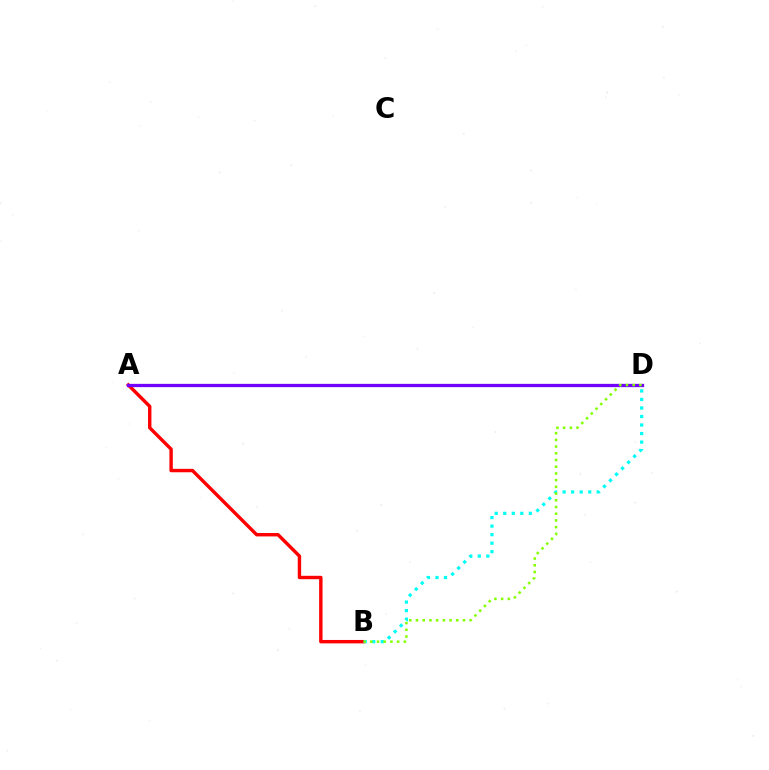{('A', 'B'): [{'color': '#ff0000', 'line_style': 'solid', 'thickness': 2.45}], ('A', 'D'): [{'color': '#7200ff', 'line_style': 'solid', 'thickness': 2.36}], ('B', 'D'): [{'color': '#00fff6', 'line_style': 'dotted', 'thickness': 2.32}, {'color': '#84ff00', 'line_style': 'dotted', 'thickness': 1.82}]}